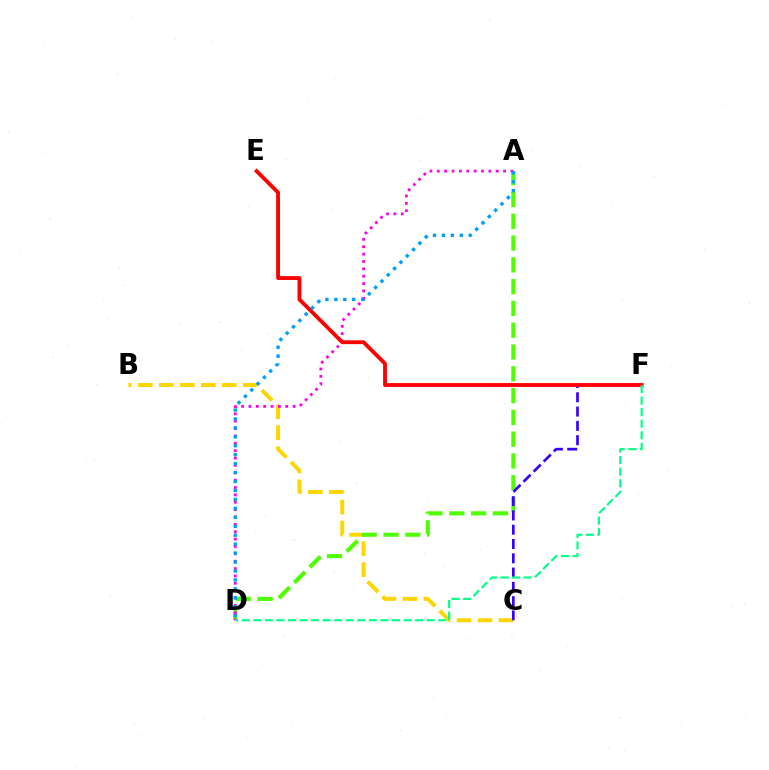{('B', 'C'): [{'color': '#ffd500', 'line_style': 'dashed', 'thickness': 2.85}], ('A', 'D'): [{'color': '#4fff00', 'line_style': 'dashed', 'thickness': 2.96}, {'color': '#ff00ed', 'line_style': 'dotted', 'thickness': 2.0}, {'color': '#009eff', 'line_style': 'dotted', 'thickness': 2.43}], ('C', 'F'): [{'color': '#3700ff', 'line_style': 'dashed', 'thickness': 1.94}], ('E', 'F'): [{'color': '#ff0000', 'line_style': 'solid', 'thickness': 2.76}], ('D', 'F'): [{'color': '#00ff86', 'line_style': 'dashed', 'thickness': 1.57}]}